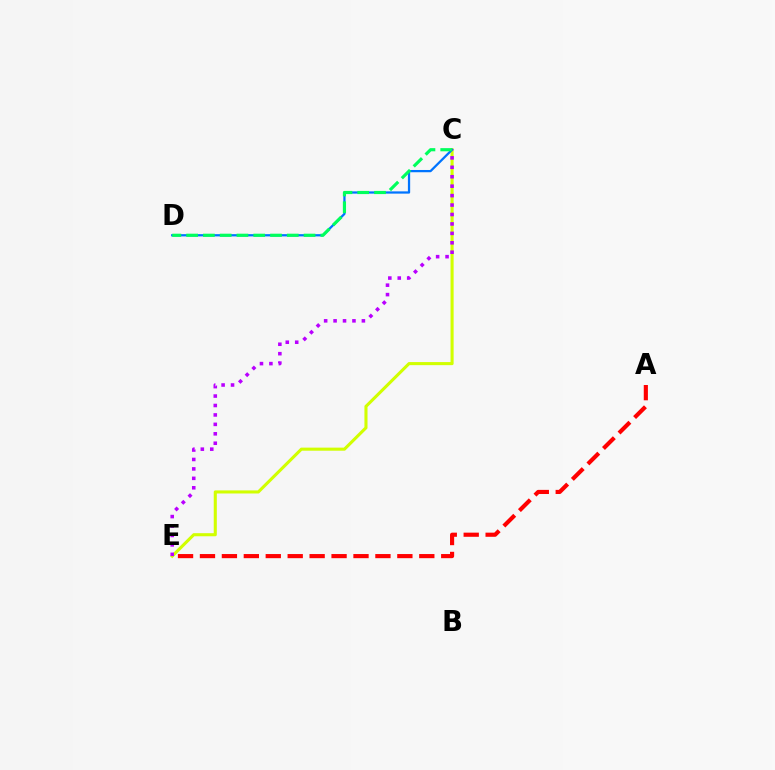{('C', 'E'): [{'color': '#d1ff00', 'line_style': 'solid', 'thickness': 2.22}, {'color': '#b900ff', 'line_style': 'dotted', 'thickness': 2.56}], ('C', 'D'): [{'color': '#0074ff', 'line_style': 'solid', 'thickness': 1.63}, {'color': '#00ff5c', 'line_style': 'dashed', 'thickness': 2.28}], ('A', 'E'): [{'color': '#ff0000', 'line_style': 'dashed', 'thickness': 2.98}]}